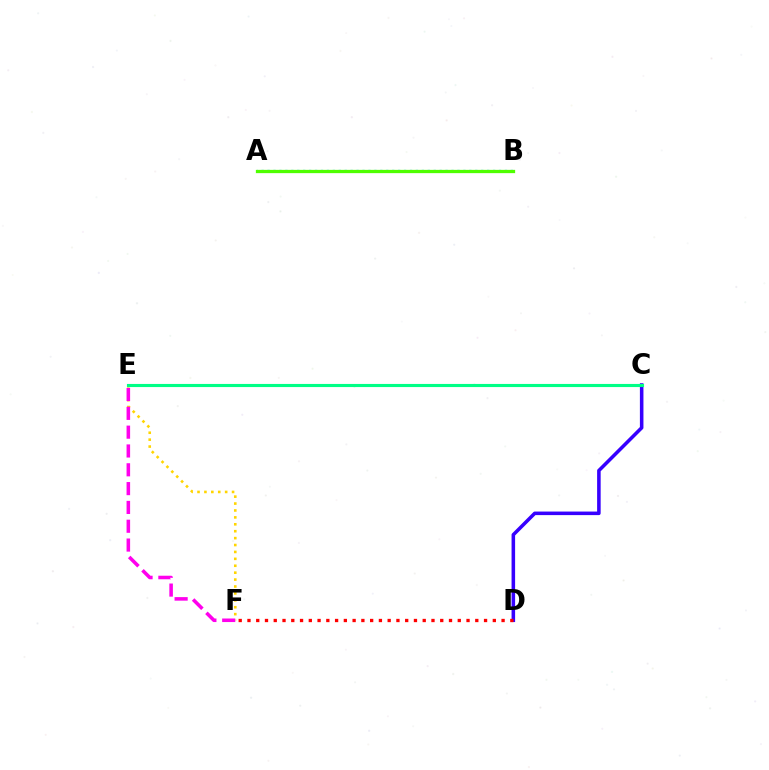{('A', 'B'): [{'color': '#009eff', 'line_style': 'dotted', 'thickness': 1.61}, {'color': '#4fff00', 'line_style': 'solid', 'thickness': 2.36}], ('C', 'D'): [{'color': '#3700ff', 'line_style': 'solid', 'thickness': 2.55}], ('D', 'F'): [{'color': '#ff0000', 'line_style': 'dotted', 'thickness': 2.38}], ('E', 'F'): [{'color': '#ffd500', 'line_style': 'dotted', 'thickness': 1.88}, {'color': '#ff00ed', 'line_style': 'dashed', 'thickness': 2.56}], ('C', 'E'): [{'color': '#00ff86', 'line_style': 'solid', 'thickness': 2.25}]}